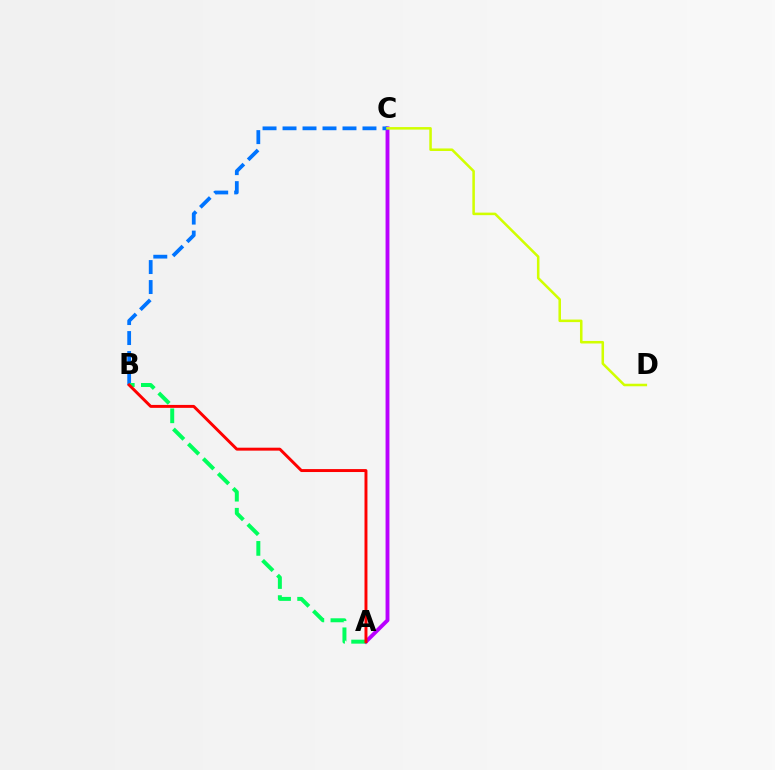{('A', 'C'): [{'color': '#b900ff', 'line_style': 'solid', 'thickness': 2.78}], ('B', 'C'): [{'color': '#0074ff', 'line_style': 'dashed', 'thickness': 2.72}], ('C', 'D'): [{'color': '#d1ff00', 'line_style': 'solid', 'thickness': 1.83}], ('A', 'B'): [{'color': '#00ff5c', 'line_style': 'dashed', 'thickness': 2.86}, {'color': '#ff0000', 'line_style': 'solid', 'thickness': 2.12}]}